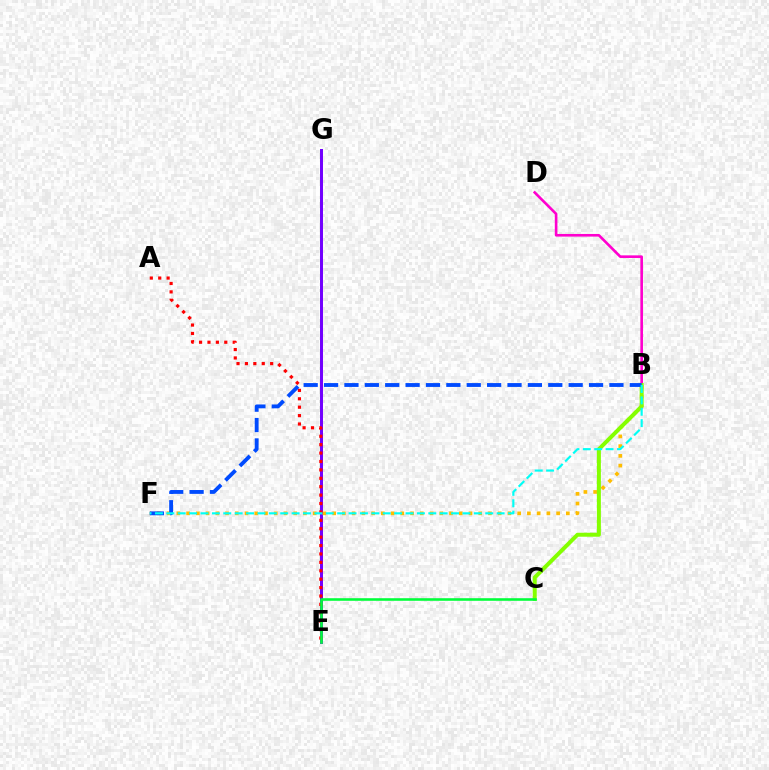{('E', 'G'): [{'color': '#7200ff', 'line_style': 'solid', 'thickness': 2.14}], ('B', 'D'): [{'color': '#ff00cf', 'line_style': 'solid', 'thickness': 1.89}], ('B', 'F'): [{'color': '#ffbd00', 'line_style': 'dotted', 'thickness': 2.65}, {'color': '#004bff', 'line_style': 'dashed', 'thickness': 2.77}, {'color': '#00fff6', 'line_style': 'dashed', 'thickness': 1.55}], ('B', 'C'): [{'color': '#84ff00', 'line_style': 'solid', 'thickness': 2.88}], ('A', 'E'): [{'color': '#ff0000', 'line_style': 'dotted', 'thickness': 2.28}], ('C', 'E'): [{'color': '#00ff39', 'line_style': 'solid', 'thickness': 1.86}]}